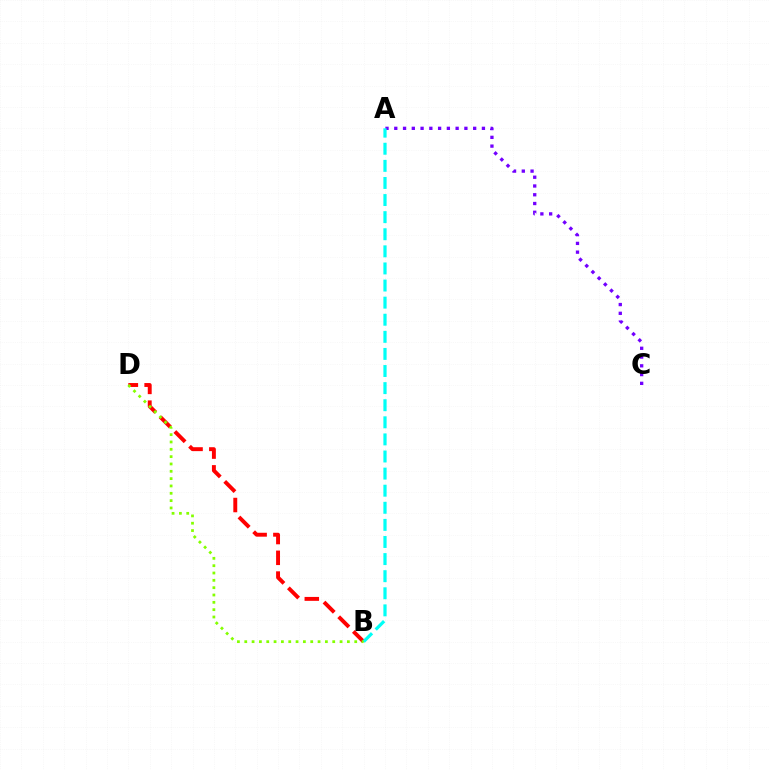{('A', 'C'): [{'color': '#7200ff', 'line_style': 'dotted', 'thickness': 2.38}], ('B', 'D'): [{'color': '#ff0000', 'line_style': 'dashed', 'thickness': 2.82}, {'color': '#84ff00', 'line_style': 'dotted', 'thickness': 1.99}], ('A', 'B'): [{'color': '#00fff6', 'line_style': 'dashed', 'thickness': 2.32}]}